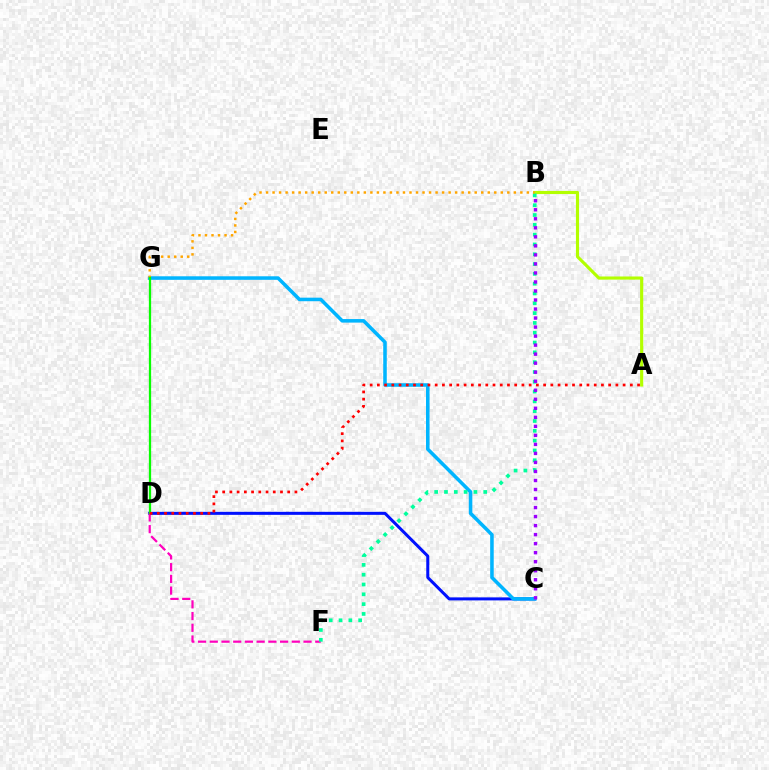{('C', 'D'): [{'color': '#0010ff', 'line_style': 'solid', 'thickness': 2.18}], ('A', 'B'): [{'color': '#b3ff00', 'line_style': 'solid', 'thickness': 2.26}], ('D', 'F'): [{'color': '#ff00bd', 'line_style': 'dashed', 'thickness': 1.59}], ('C', 'G'): [{'color': '#00b5ff', 'line_style': 'solid', 'thickness': 2.55}], ('B', 'F'): [{'color': '#00ff9d', 'line_style': 'dotted', 'thickness': 2.67}], ('B', 'G'): [{'color': '#ffa500', 'line_style': 'dotted', 'thickness': 1.77}], ('D', 'G'): [{'color': '#08ff00', 'line_style': 'solid', 'thickness': 1.63}], ('B', 'C'): [{'color': '#9b00ff', 'line_style': 'dotted', 'thickness': 2.45}], ('A', 'D'): [{'color': '#ff0000', 'line_style': 'dotted', 'thickness': 1.96}]}